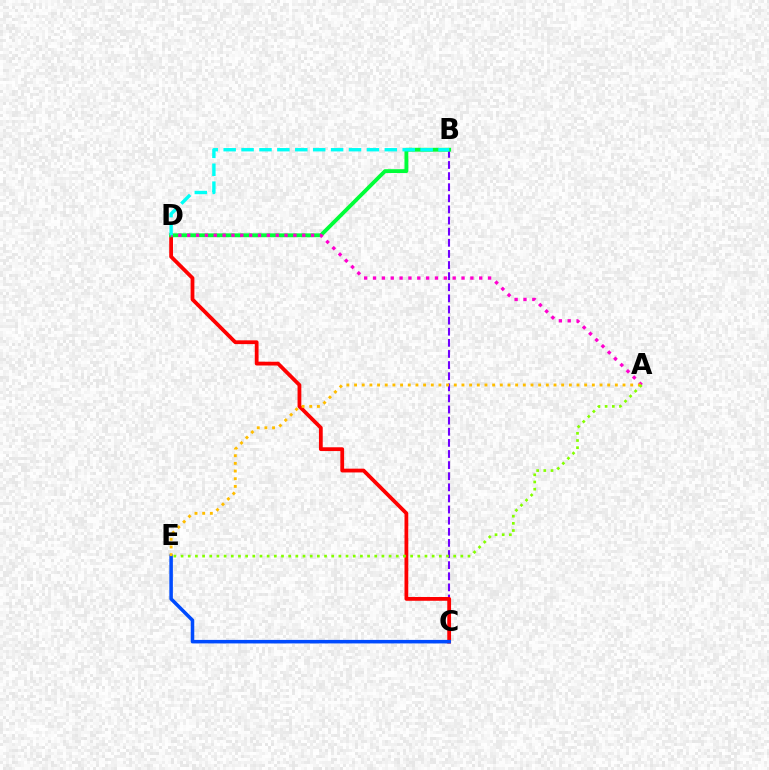{('B', 'C'): [{'color': '#7200ff', 'line_style': 'dashed', 'thickness': 1.51}], ('C', 'D'): [{'color': '#ff0000', 'line_style': 'solid', 'thickness': 2.72}], ('C', 'E'): [{'color': '#004bff', 'line_style': 'solid', 'thickness': 2.54}], ('B', 'D'): [{'color': '#00ff39', 'line_style': 'solid', 'thickness': 2.77}, {'color': '#00fff6', 'line_style': 'dashed', 'thickness': 2.43}], ('A', 'D'): [{'color': '#ff00cf', 'line_style': 'dotted', 'thickness': 2.4}], ('A', 'E'): [{'color': '#ffbd00', 'line_style': 'dotted', 'thickness': 2.08}, {'color': '#84ff00', 'line_style': 'dotted', 'thickness': 1.95}]}